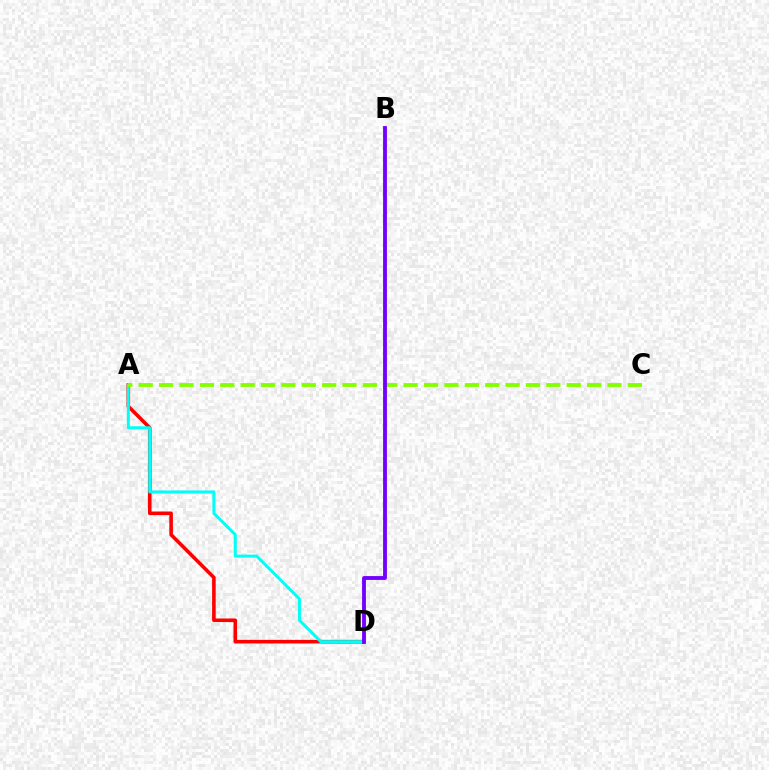{('A', 'D'): [{'color': '#ff0000', 'line_style': 'solid', 'thickness': 2.59}, {'color': '#00fff6', 'line_style': 'solid', 'thickness': 2.17}], ('A', 'C'): [{'color': '#84ff00', 'line_style': 'dashed', 'thickness': 2.77}], ('B', 'D'): [{'color': '#7200ff', 'line_style': 'solid', 'thickness': 2.76}]}